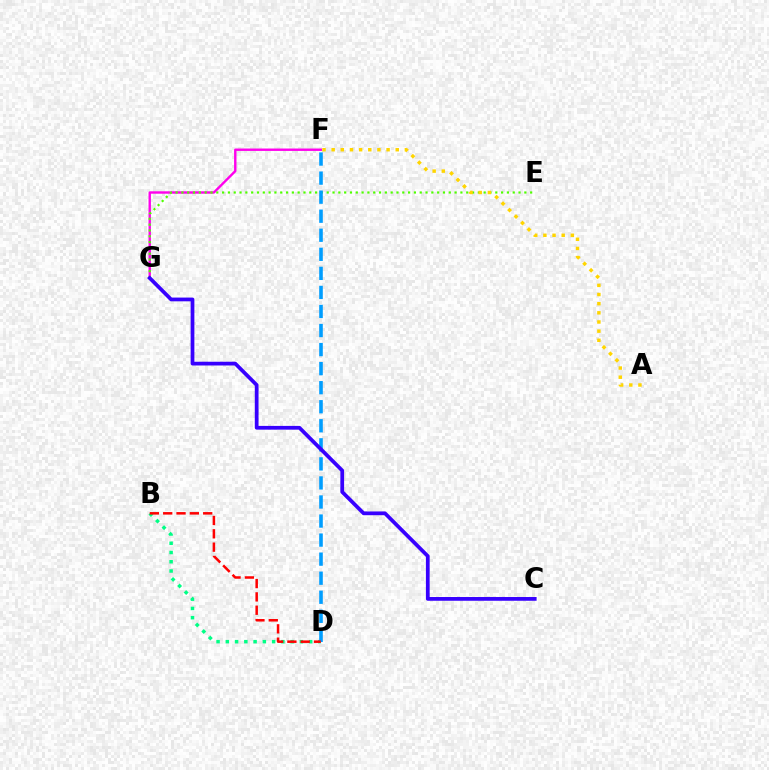{('F', 'G'): [{'color': '#ff00ed', 'line_style': 'solid', 'thickness': 1.73}], ('B', 'D'): [{'color': '#00ff86', 'line_style': 'dotted', 'thickness': 2.51}, {'color': '#ff0000', 'line_style': 'dashed', 'thickness': 1.81}], ('E', 'G'): [{'color': '#4fff00', 'line_style': 'dotted', 'thickness': 1.58}], ('D', 'F'): [{'color': '#009eff', 'line_style': 'dashed', 'thickness': 2.59}], ('A', 'F'): [{'color': '#ffd500', 'line_style': 'dotted', 'thickness': 2.49}], ('C', 'G'): [{'color': '#3700ff', 'line_style': 'solid', 'thickness': 2.7}]}